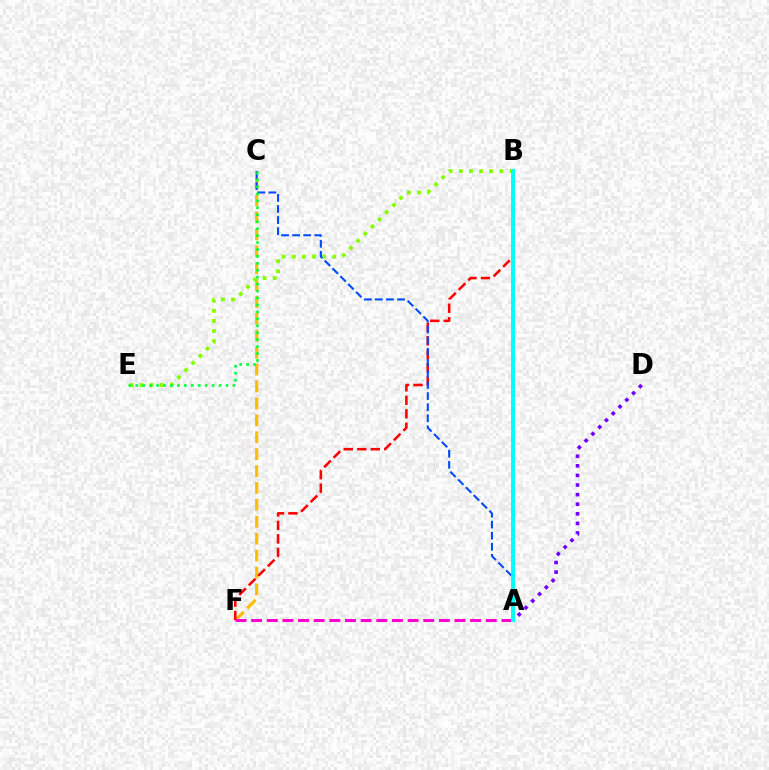{('A', 'D'): [{'color': '#7200ff', 'line_style': 'dotted', 'thickness': 2.61}], ('C', 'F'): [{'color': '#ffbd00', 'line_style': 'dashed', 'thickness': 2.3}], ('B', 'F'): [{'color': '#ff0000', 'line_style': 'dashed', 'thickness': 1.83}], ('B', 'E'): [{'color': '#84ff00', 'line_style': 'dotted', 'thickness': 2.75}], ('A', 'C'): [{'color': '#004bff', 'line_style': 'dashed', 'thickness': 1.51}], ('C', 'E'): [{'color': '#00ff39', 'line_style': 'dotted', 'thickness': 1.89}], ('A', 'F'): [{'color': '#ff00cf', 'line_style': 'dashed', 'thickness': 2.13}], ('A', 'B'): [{'color': '#00fff6', 'line_style': 'solid', 'thickness': 2.81}]}